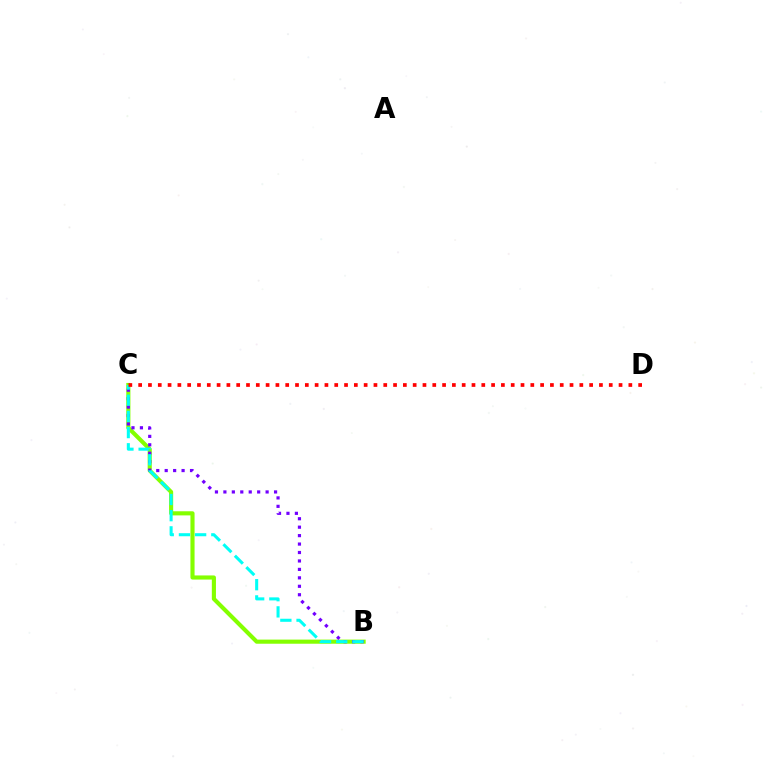{('B', 'C'): [{'color': '#84ff00', 'line_style': 'solid', 'thickness': 2.97}, {'color': '#7200ff', 'line_style': 'dotted', 'thickness': 2.29}, {'color': '#00fff6', 'line_style': 'dashed', 'thickness': 2.2}], ('C', 'D'): [{'color': '#ff0000', 'line_style': 'dotted', 'thickness': 2.66}]}